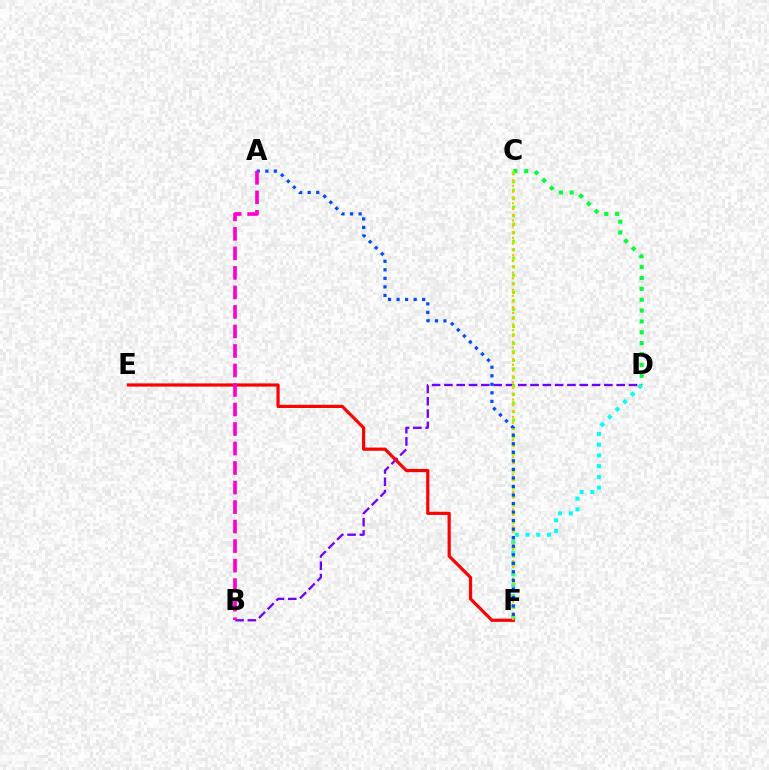{('B', 'D'): [{'color': '#7200ff', 'line_style': 'dashed', 'thickness': 1.67}], ('D', 'F'): [{'color': '#00fff6', 'line_style': 'dotted', 'thickness': 2.92}], ('E', 'F'): [{'color': '#ff0000', 'line_style': 'solid', 'thickness': 2.31}], ('C', 'D'): [{'color': '#00ff39', 'line_style': 'dotted', 'thickness': 2.95}], ('C', 'F'): [{'color': '#84ff00', 'line_style': 'dotted', 'thickness': 2.31}, {'color': '#ffbd00', 'line_style': 'dotted', 'thickness': 1.57}], ('A', 'F'): [{'color': '#004bff', 'line_style': 'dotted', 'thickness': 2.32}], ('A', 'B'): [{'color': '#ff00cf', 'line_style': 'dashed', 'thickness': 2.65}]}